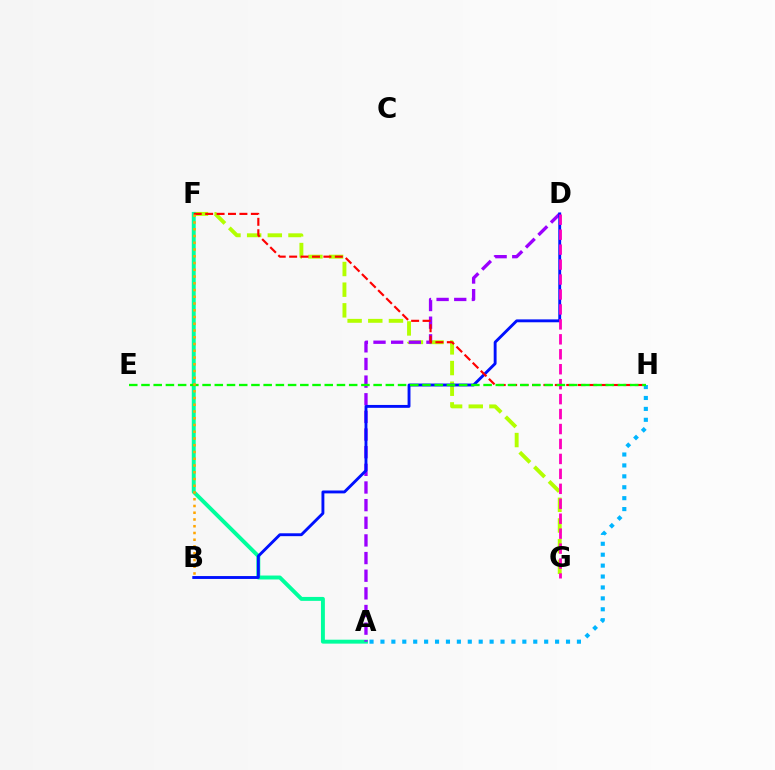{('F', 'G'): [{'color': '#b3ff00', 'line_style': 'dashed', 'thickness': 2.81}], ('A', 'F'): [{'color': '#00ff9d', 'line_style': 'solid', 'thickness': 2.83}], ('A', 'D'): [{'color': '#9b00ff', 'line_style': 'dashed', 'thickness': 2.4}], ('A', 'H'): [{'color': '#00b5ff', 'line_style': 'dotted', 'thickness': 2.97}], ('B', 'D'): [{'color': '#0010ff', 'line_style': 'solid', 'thickness': 2.08}], ('F', 'H'): [{'color': '#ff0000', 'line_style': 'dashed', 'thickness': 1.55}], ('D', 'G'): [{'color': '#ff00bd', 'line_style': 'dashed', 'thickness': 2.03}], ('E', 'H'): [{'color': '#08ff00', 'line_style': 'dashed', 'thickness': 1.66}], ('B', 'F'): [{'color': '#ffa500', 'line_style': 'dotted', 'thickness': 1.83}]}